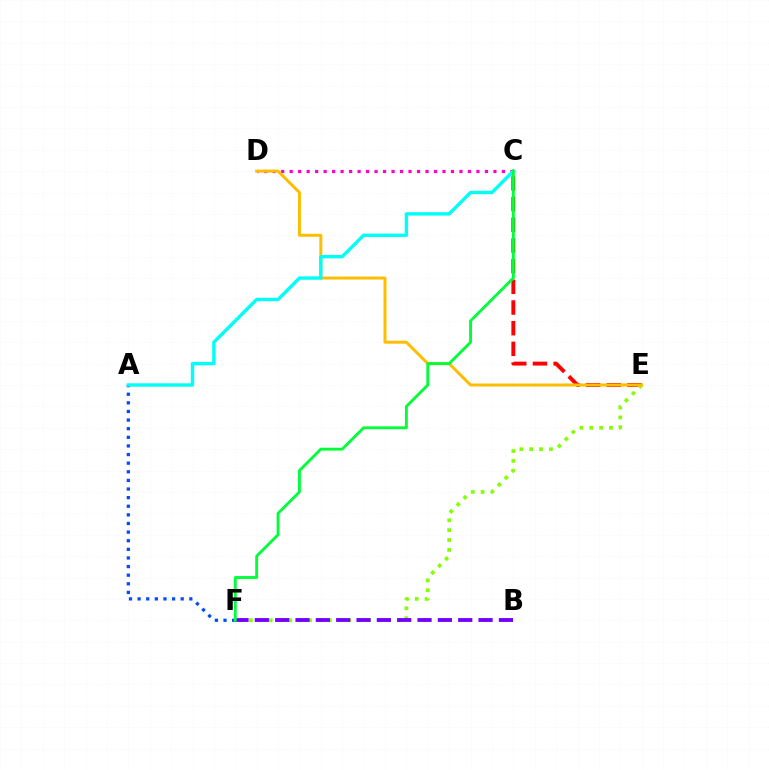{('C', 'E'): [{'color': '#ff0000', 'line_style': 'dashed', 'thickness': 2.81}], ('E', 'F'): [{'color': '#84ff00', 'line_style': 'dotted', 'thickness': 2.68}], ('A', 'F'): [{'color': '#004bff', 'line_style': 'dotted', 'thickness': 2.34}], ('C', 'D'): [{'color': '#ff00cf', 'line_style': 'dotted', 'thickness': 2.31}], ('D', 'E'): [{'color': '#ffbd00', 'line_style': 'solid', 'thickness': 2.14}], ('A', 'C'): [{'color': '#00fff6', 'line_style': 'solid', 'thickness': 2.45}], ('B', 'F'): [{'color': '#7200ff', 'line_style': 'dashed', 'thickness': 2.76}], ('C', 'F'): [{'color': '#00ff39', 'line_style': 'solid', 'thickness': 2.06}]}